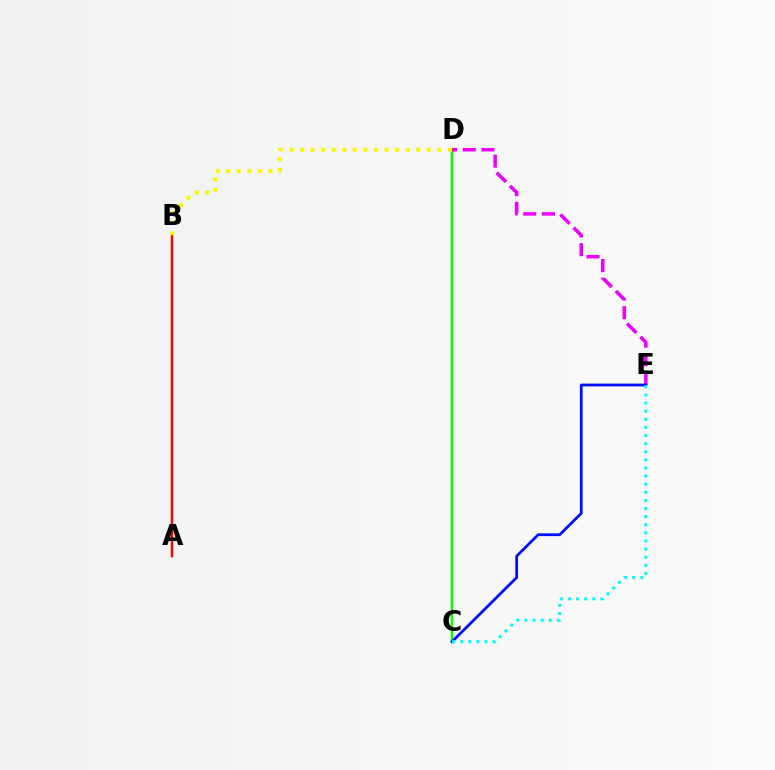{('C', 'D'): [{'color': '#08ff00', 'line_style': 'solid', 'thickness': 1.79}], ('A', 'B'): [{'color': '#ff0000', 'line_style': 'solid', 'thickness': 1.78}], ('D', 'E'): [{'color': '#ee00ff', 'line_style': 'dashed', 'thickness': 2.54}], ('C', 'E'): [{'color': '#0010ff', 'line_style': 'solid', 'thickness': 2.01}, {'color': '#00fff6', 'line_style': 'dotted', 'thickness': 2.2}], ('B', 'D'): [{'color': '#fcf500', 'line_style': 'dotted', 'thickness': 2.87}]}